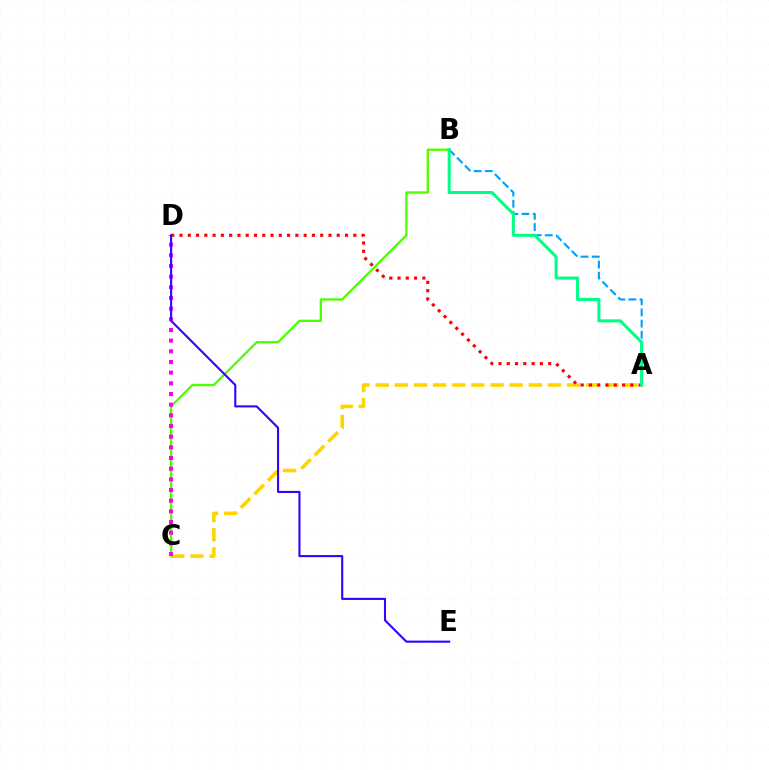{('A', 'C'): [{'color': '#ffd500', 'line_style': 'dashed', 'thickness': 2.6}], ('A', 'B'): [{'color': '#009eff', 'line_style': 'dashed', 'thickness': 1.52}, {'color': '#00ff86', 'line_style': 'solid', 'thickness': 2.19}], ('B', 'C'): [{'color': '#4fff00', 'line_style': 'solid', 'thickness': 1.68}], ('A', 'D'): [{'color': '#ff0000', 'line_style': 'dotted', 'thickness': 2.25}], ('C', 'D'): [{'color': '#ff00ed', 'line_style': 'dotted', 'thickness': 2.9}], ('D', 'E'): [{'color': '#3700ff', 'line_style': 'solid', 'thickness': 1.52}]}